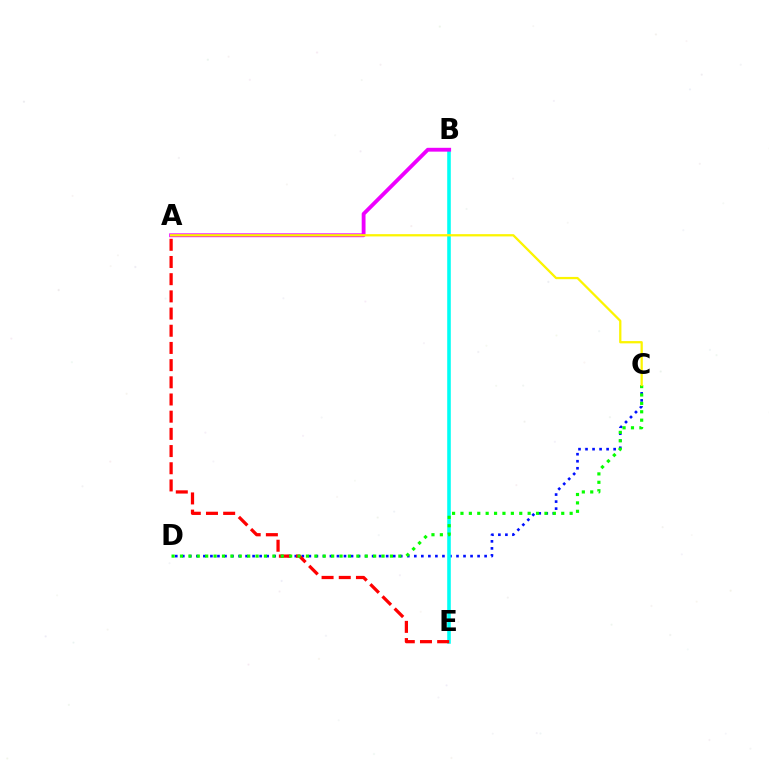{('C', 'D'): [{'color': '#0010ff', 'line_style': 'dotted', 'thickness': 1.91}, {'color': '#08ff00', 'line_style': 'dotted', 'thickness': 2.28}], ('B', 'E'): [{'color': '#00fff6', 'line_style': 'solid', 'thickness': 2.57}], ('A', 'E'): [{'color': '#ff0000', 'line_style': 'dashed', 'thickness': 2.34}], ('A', 'B'): [{'color': '#ee00ff', 'line_style': 'solid', 'thickness': 2.76}], ('A', 'C'): [{'color': '#fcf500', 'line_style': 'solid', 'thickness': 1.64}]}